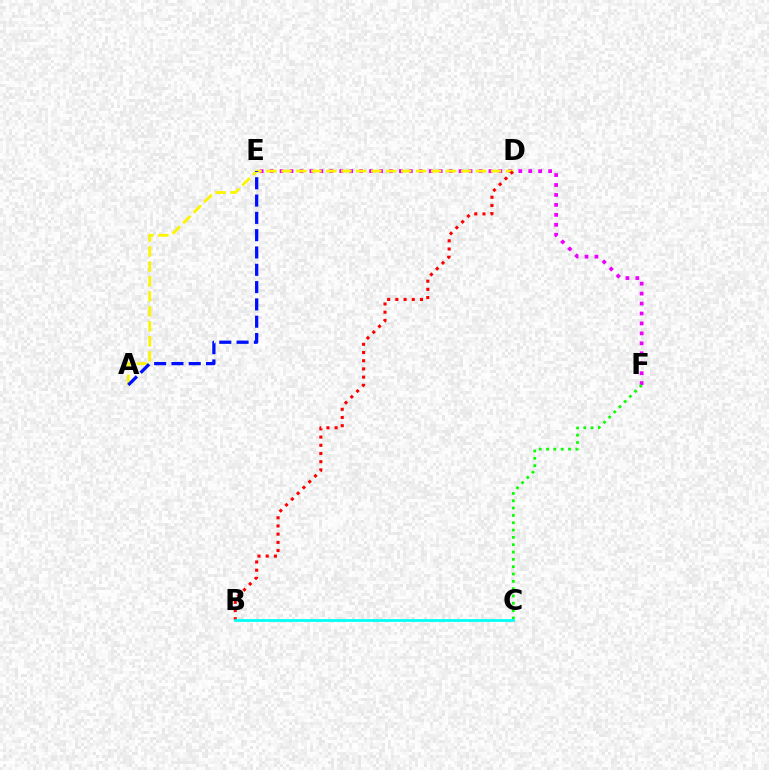{('E', 'F'): [{'color': '#ee00ff', 'line_style': 'dotted', 'thickness': 2.7}], ('A', 'D'): [{'color': '#fcf500', 'line_style': 'dashed', 'thickness': 2.03}], ('B', 'D'): [{'color': '#ff0000', 'line_style': 'dotted', 'thickness': 2.23}], ('A', 'E'): [{'color': '#0010ff', 'line_style': 'dashed', 'thickness': 2.35}], ('C', 'F'): [{'color': '#08ff00', 'line_style': 'dotted', 'thickness': 1.99}], ('B', 'C'): [{'color': '#00fff6', 'line_style': 'solid', 'thickness': 1.98}]}